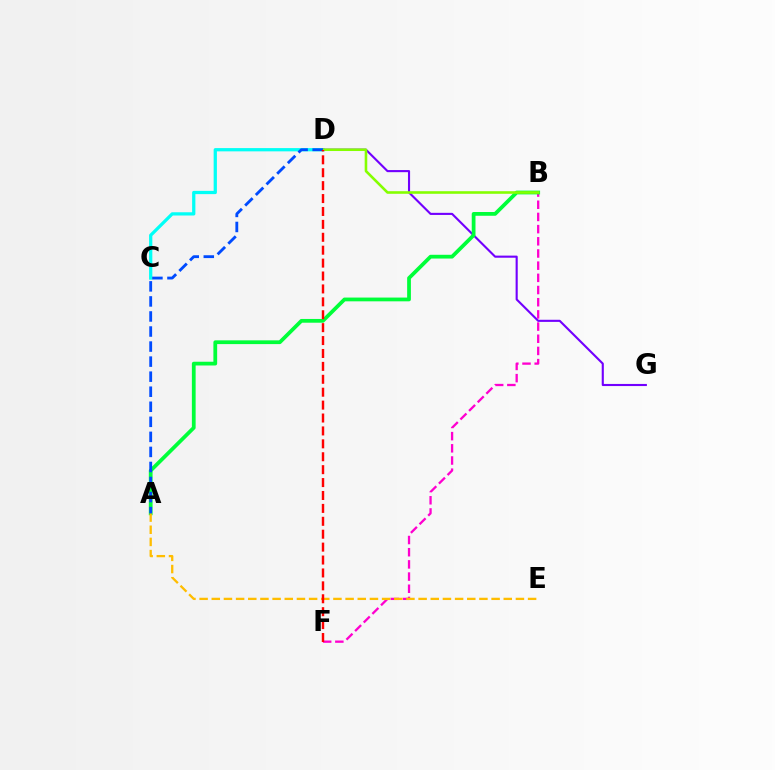{('C', 'D'): [{'color': '#00fff6', 'line_style': 'solid', 'thickness': 2.34}], ('B', 'F'): [{'color': '#ff00cf', 'line_style': 'dashed', 'thickness': 1.65}], ('D', 'G'): [{'color': '#7200ff', 'line_style': 'solid', 'thickness': 1.52}], ('A', 'B'): [{'color': '#00ff39', 'line_style': 'solid', 'thickness': 2.71}], ('A', 'E'): [{'color': '#ffbd00', 'line_style': 'dashed', 'thickness': 1.65}], ('B', 'D'): [{'color': '#84ff00', 'line_style': 'solid', 'thickness': 1.87}], ('A', 'D'): [{'color': '#004bff', 'line_style': 'dashed', 'thickness': 2.04}], ('D', 'F'): [{'color': '#ff0000', 'line_style': 'dashed', 'thickness': 1.75}]}